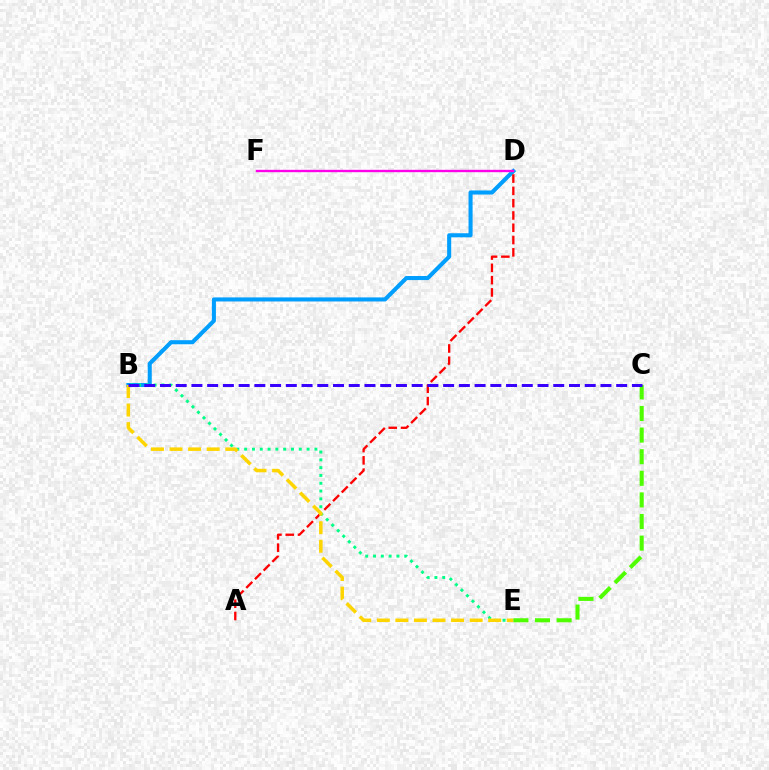{('C', 'E'): [{'color': '#4fff00', 'line_style': 'dashed', 'thickness': 2.94}], ('B', 'D'): [{'color': '#009eff', 'line_style': 'solid', 'thickness': 2.93}], ('D', 'F'): [{'color': '#ff00ed', 'line_style': 'solid', 'thickness': 1.7}], ('A', 'D'): [{'color': '#ff0000', 'line_style': 'dashed', 'thickness': 1.67}], ('B', 'E'): [{'color': '#00ff86', 'line_style': 'dotted', 'thickness': 2.12}, {'color': '#ffd500', 'line_style': 'dashed', 'thickness': 2.52}], ('B', 'C'): [{'color': '#3700ff', 'line_style': 'dashed', 'thickness': 2.14}]}